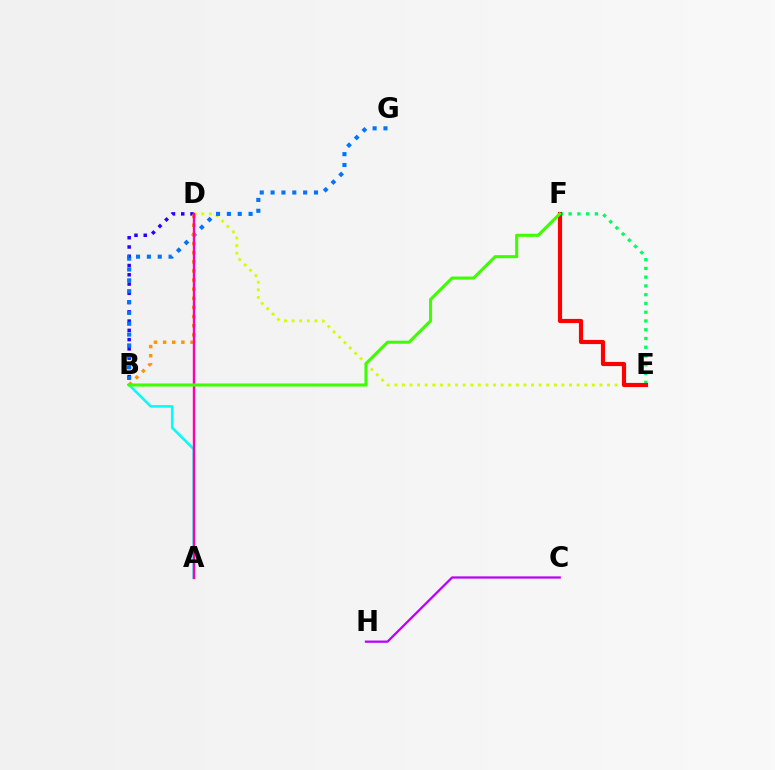{('E', 'F'): [{'color': '#00ff5c', 'line_style': 'dotted', 'thickness': 2.38}, {'color': '#ff0000', 'line_style': 'solid', 'thickness': 2.99}], ('D', 'E'): [{'color': '#d1ff00', 'line_style': 'dotted', 'thickness': 2.06}], ('B', 'D'): [{'color': '#2500ff', 'line_style': 'dotted', 'thickness': 2.52}, {'color': '#ff9400', 'line_style': 'dotted', 'thickness': 2.48}], ('B', 'G'): [{'color': '#0074ff', 'line_style': 'dotted', 'thickness': 2.95}], ('C', 'H'): [{'color': '#b900ff', 'line_style': 'solid', 'thickness': 1.62}], ('A', 'B'): [{'color': '#00fff6', 'line_style': 'solid', 'thickness': 1.85}], ('A', 'D'): [{'color': '#ff00ac', 'line_style': 'solid', 'thickness': 1.73}], ('B', 'F'): [{'color': '#3dff00', 'line_style': 'solid', 'thickness': 2.21}]}